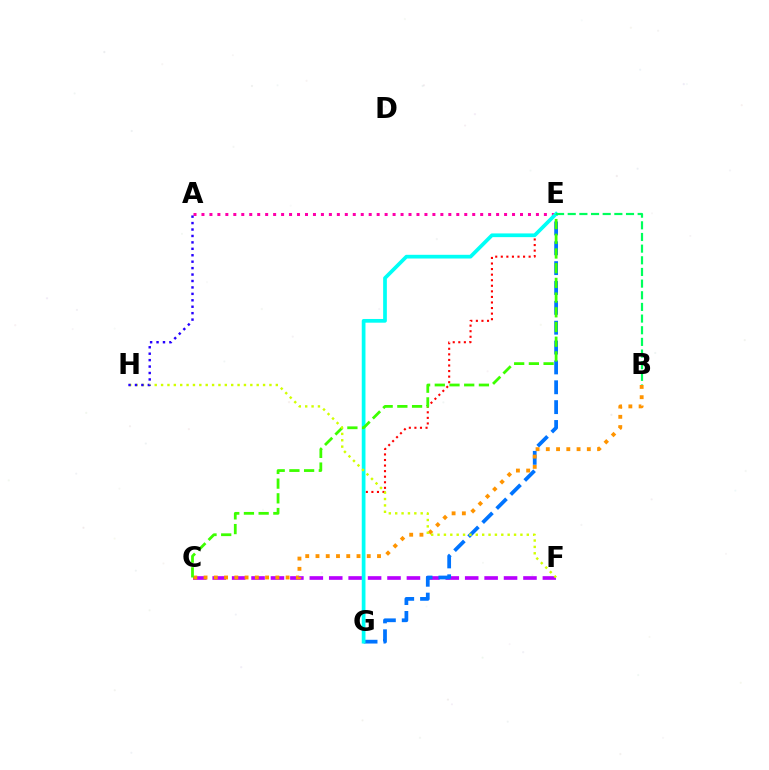{('C', 'F'): [{'color': '#b900ff', 'line_style': 'dashed', 'thickness': 2.64}], ('A', 'E'): [{'color': '#ff00ac', 'line_style': 'dotted', 'thickness': 2.16}], ('E', 'G'): [{'color': '#0074ff', 'line_style': 'dashed', 'thickness': 2.7}, {'color': '#ff0000', 'line_style': 'dotted', 'thickness': 1.51}, {'color': '#00fff6', 'line_style': 'solid', 'thickness': 2.67}], ('B', 'C'): [{'color': '#ff9400', 'line_style': 'dotted', 'thickness': 2.79}], ('C', 'E'): [{'color': '#3dff00', 'line_style': 'dashed', 'thickness': 2.0}], ('B', 'E'): [{'color': '#00ff5c', 'line_style': 'dashed', 'thickness': 1.58}], ('F', 'H'): [{'color': '#d1ff00', 'line_style': 'dotted', 'thickness': 1.73}], ('A', 'H'): [{'color': '#2500ff', 'line_style': 'dotted', 'thickness': 1.75}]}